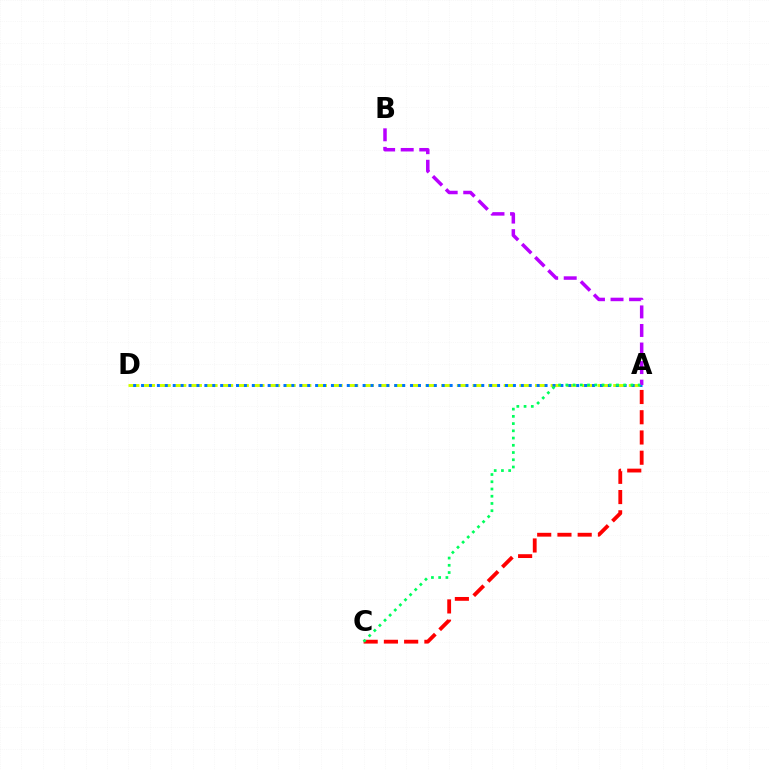{('A', 'D'): [{'color': '#d1ff00', 'line_style': 'dashed', 'thickness': 2.12}, {'color': '#0074ff', 'line_style': 'dotted', 'thickness': 2.15}], ('A', 'C'): [{'color': '#ff0000', 'line_style': 'dashed', 'thickness': 2.75}, {'color': '#00ff5c', 'line_style': 'dotted', 'thickness': 1.97}], ('A', 'B'): [{'color': '#b900ff', 'line_style': 'dashed', 'thickness': 2.52}]}